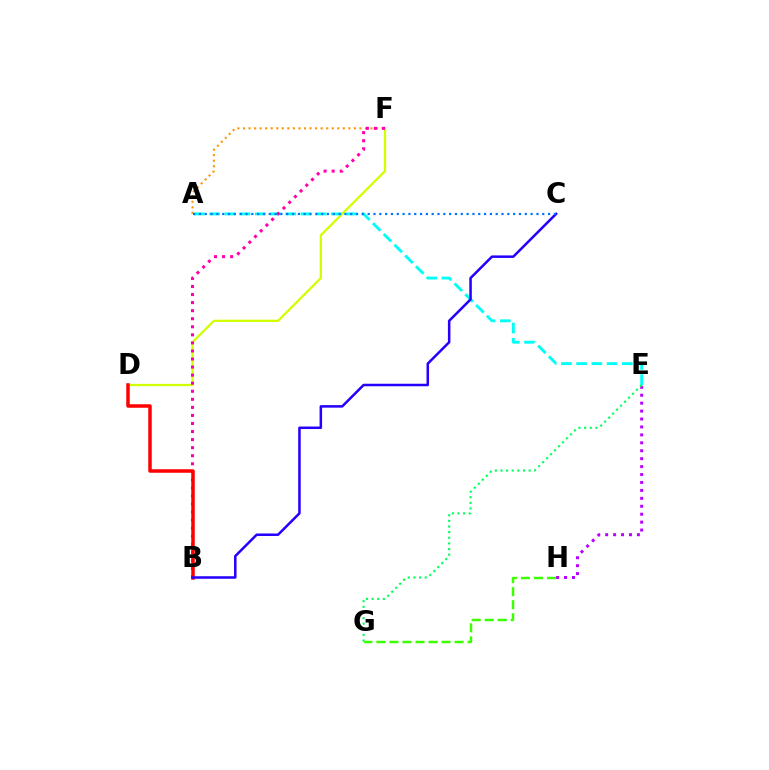{('E', 'H'): [{'color': '#b900ff', 'line_style': 'dotted', 'thickness': 2.15}], ('D', 'F'): [{'color': '#d1ff00', 'line_style': 'solid', 'thickness': 1.64}], ('A', 'E'): [{'color': '#00fff6', 'line_style': 'dashed', 'thickness': 2.07}], ('A', 'F'): [{'color': '#ff9400', 'line_style': 'dotted', 'thickness': 1.51}], ('B', 'F'): [{'color': '#ff00ac', 'line_style': 'dotted', 'thickness': 2.19}], ('E', 'G'): [{'color': '#00ff5c', 'line_style': 'dotted', 'thickness': 1.53}], ('B', 'D'): [{'color': '#ff0000', 'line_style': 'solid', 'thickness': 2.52}], ('G', 'H'): [{'color': '#3dff00', 'line_style': 'dashed', 'thickness': 1.77}], ('B', 'C'): [{'color': '#2500ff', 'line_style': 'solid', 'thickness': 1.81}], ('A', 'C'): [{'color': '#0074ff', 'line_style': 'dotted', 'thickness': 1.58}]}